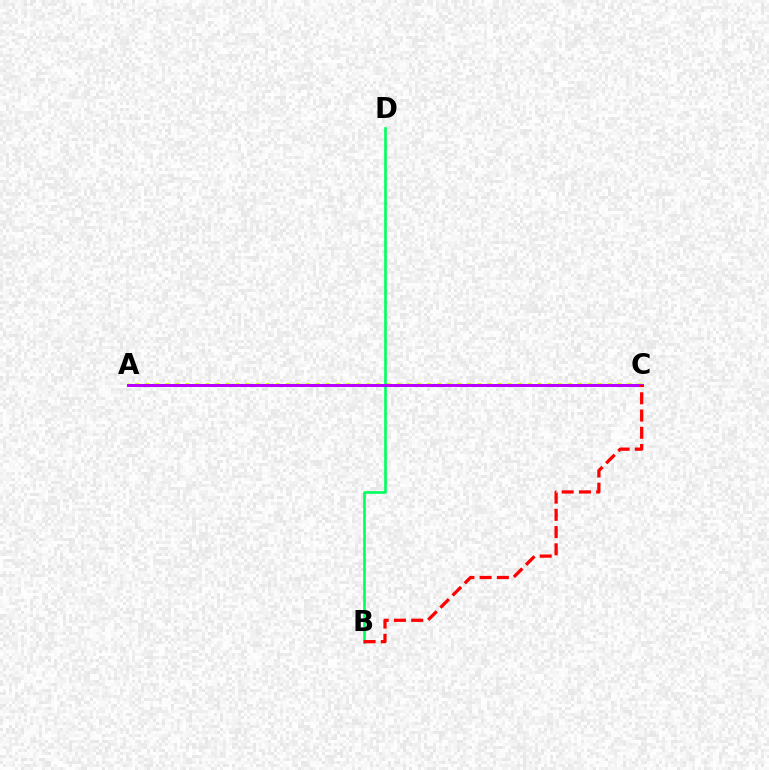{('A', 'C'): [{'color': '#0074ff', 'line_style': 'dashed', 'thickness': 2.02}, {'color': '#d1ff00', 'line_style': 'dotted', 'thickness': 2.73}, {'color': '#b900ff', 'line_style': 'solid', 'thickness': 2.13}], ('B', 'D'): [{'color': '#00ff5c', 'line_style': 'solid', 'thickness': 1.89}], ('B', 'C'): [{'color': '#ff0000', 'line_style': 'dashed', 'thickness': 2.34}]}